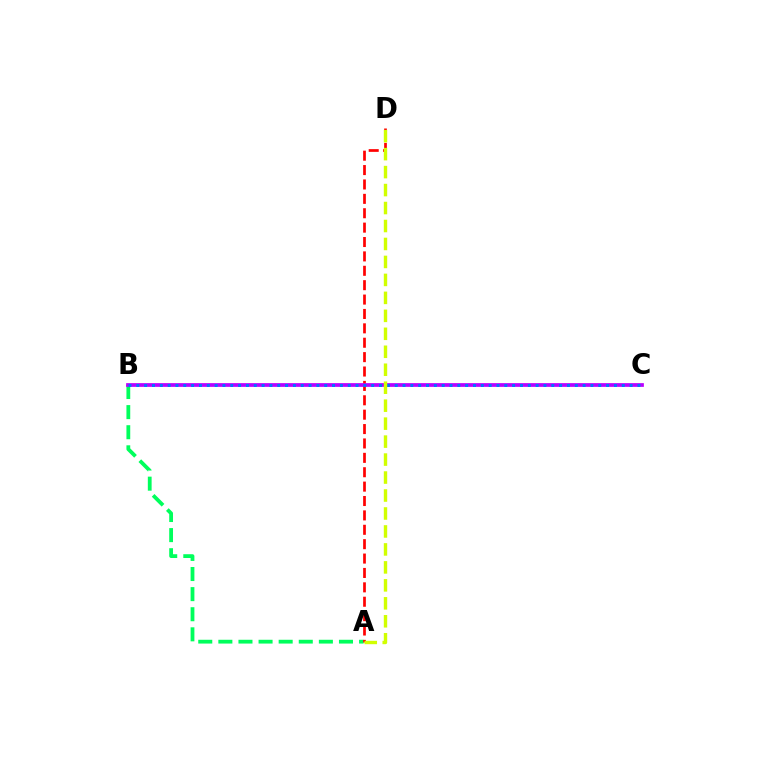{('A', 'B'): [{'color': '#00ff5c', 'line_style': 'dashed', 'thickness': 2.73}], ('A', 'D'): [{'color': '#ff0000', 'line_style': 'dashed', 'thickness': 1.95}, {'color': '#d1ff00', 'line_style': 'dashed', 'thickness': 2.44}], ('B', 'C'): [{'color': '#b900ff', 'line_style': 'solid', 'thickness': 2.69}, {'color': '#0074ff', 'line_style': 'dotted', 'thickness': 2.13}]}